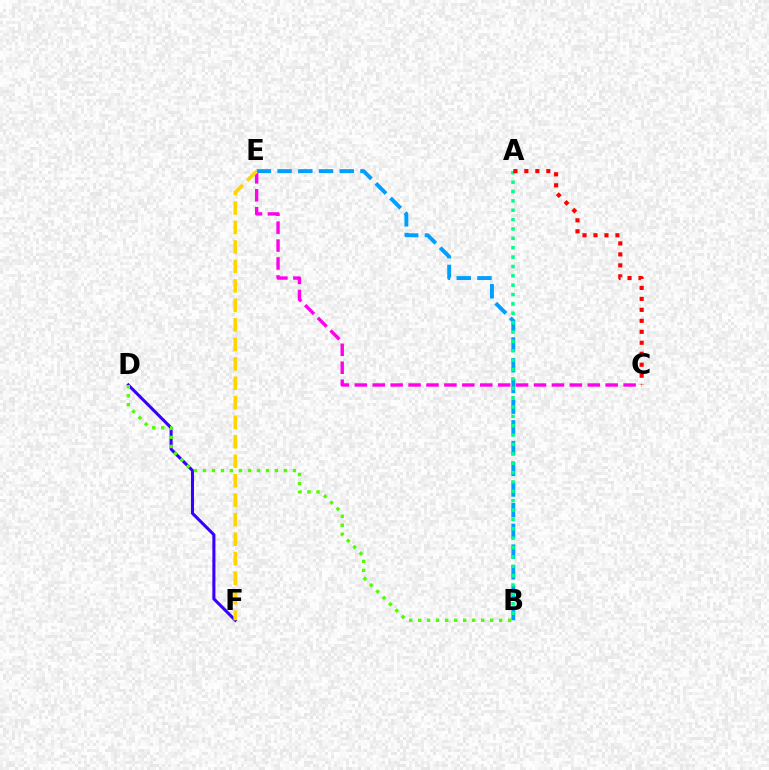{('B', 'E'): [{'color': '#009eff', 'line_style': 'dashed', 'thickness': 2.81}], ('D', 'F'): [{'color': '#3700ff', 'line_style': 'solid', 'thickness': 2.2}], ('C', 'E'): [{'color': '#ff00ed', 'line_style': 'dashed', 'thickness': 2.43}], ('A', 'B'): [{'color': '#00ff86', 'line_style': 'dotted', 'thickness': 2.55}], ('A', 'C'): [{'color': '#ff0000', 'line_style': 'dotted', 'thickness': 2.98}], ('E', 'F'): [{'color': '#ffd500', 'line_style': 'dashed', 'thickness': 2.65}], ('B', 'D'): [{'color': '#4fff00', 'line_style': 'dotted', 'thickness': 2.44}]}